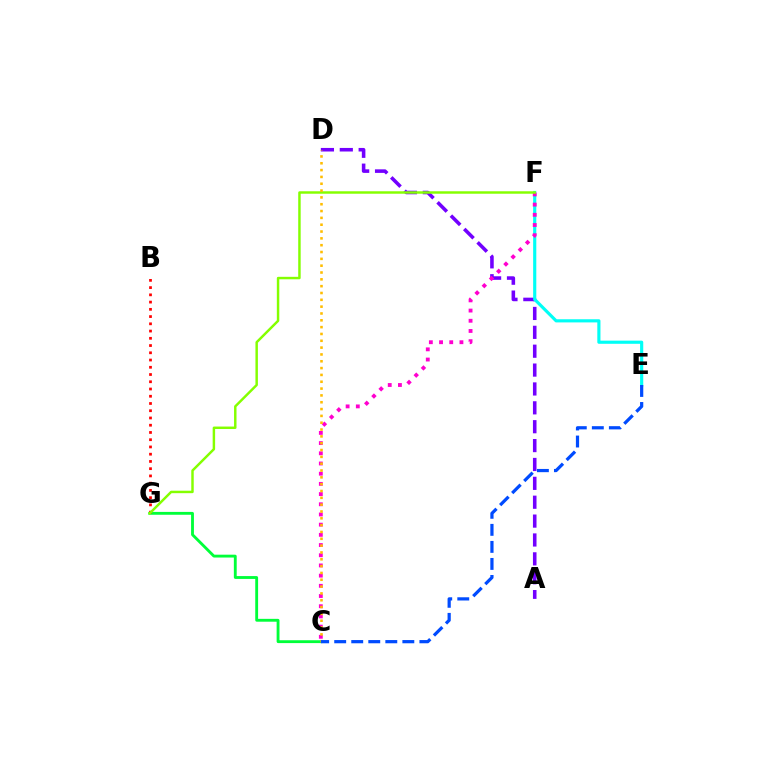{('A', 'D'): [{'color': '#7200ff', 'line_style': 'dashed', 'thickness': 2.56}], ('C', 'G'): [{'color': '#00ff39', 'line_style': 'solid', 'thickness': 2.05}], ('E', 'F'): [{'color': '#00fff6', 'line_style': 'solid', 'thickness': 2.27}], ('C', 'F'): [{'color': '#ff00cf', 'line_style': 'dotted', 'thickness': 2.77}], ('B', 'G'): [{'color': '#ff0000', 'line_style': 'dotted', 'thickness': 1.97}], ('F', 'G'): [{'color': '#84ff00', 'line_style': 'solid', 'thickness': 1.77}], ('C', 'D'): [{'color': '#ffbd00', 'line_style': 'dotted', 'thickness': 1.86}], ('C', 'E'): [{'color': '#004bff', 'line_style': 'dashed', 'thickness': 2.31}]}